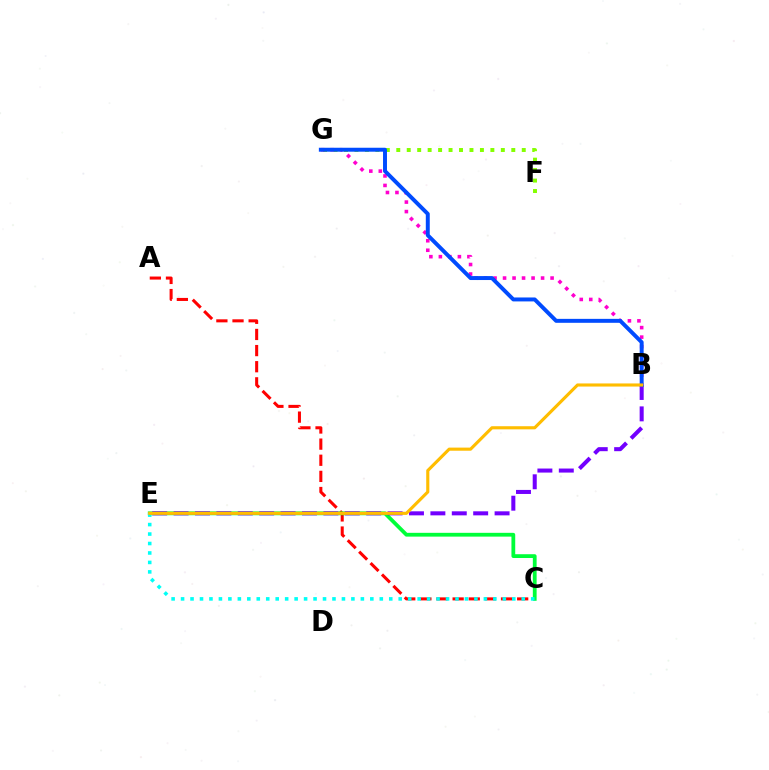{('F', 'G'): [{'color': '#84ff00', 'line_style': 'dotted', 'thickness': 2.84}], ('A', 'C'): [{'color': '#ff0000', 'line_style': 'dashed', 'thickness': 2.19}], ('C', 'E'): [{'color': '#00ff39', 'line_style': 'solid', 'thickness': 2.73}, {'color': '#00fff6', 'line_style': 'dotted', 'thickness': 2.57}], ('B', 'G'): [{'color': '#ff00cf', 'line_style': 'dotted', 'thickness': 2.58}, {'color': '#004bff', 'line_style': 'solid', 'thickness': 2.84}], ('B', 'E'): [{'color': '#7200ff', 'line_style': 'dashed', 'thickness': 2.91}, {'color': '#ffbd00', 'line_style': 'solid', 'thickness': 2.25}]}